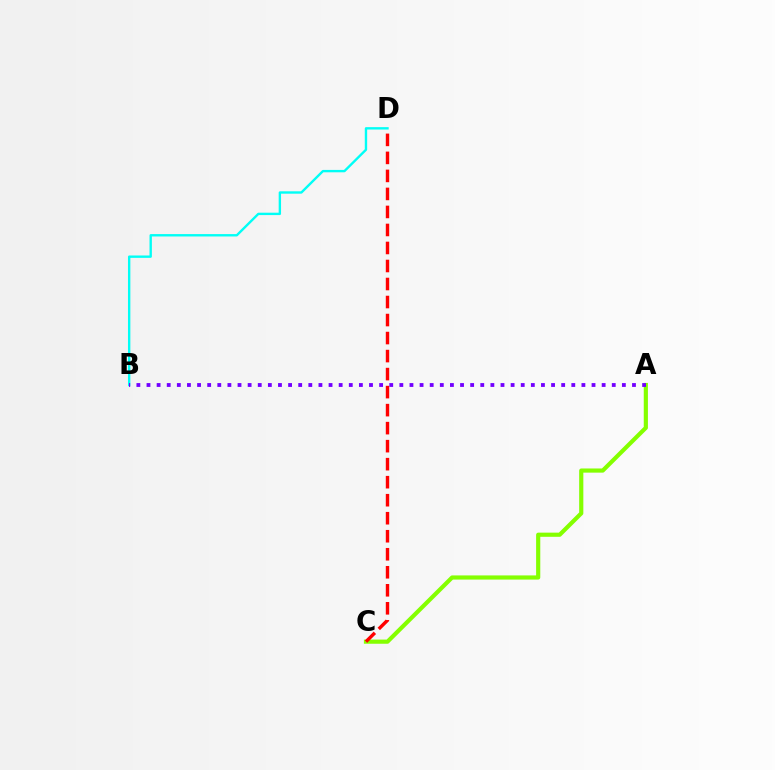{('A', 'C'): [{'color': '#84ff00', 'line_style': 'solid', 'thickness': 3.0}], ('C', 'D'): [{'color': '#ff0000', 'line_style': 'dashed', 'thickness': 2.45}], ('B', 'D'): [{'color': '#00fff6', 'line_style': 'solid', 'thickness': 1.71}], ('A', 'B'): [{'color': '#7200ff', 'line_style': 'dotted', 'thickness': 2.75}]}